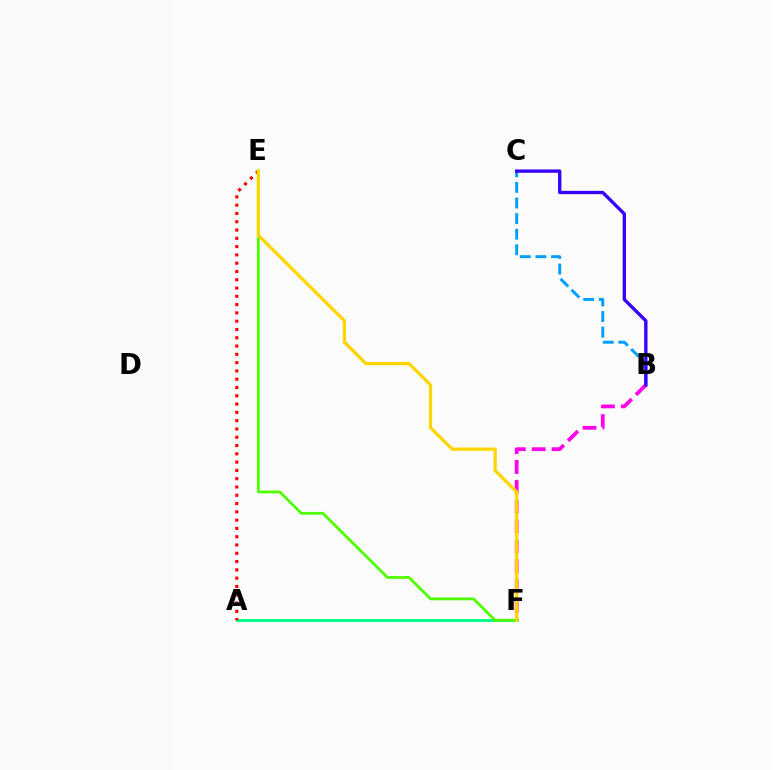{('A', 'F'): [{'color': '#00ff86', 'line_style': 'solid', 'thickness': 2.08}], ('B', 'C'): [{'color': '#009eff', 'line_style': 'dashed', 'thickness': 2.12}, {'color': '#3700ff', 'line_style': 'solid', 'thickness': 2.4}], ('B', 'F'): [{'color': '#ff00ed', 'line_style': 'dashed', 'thickness': 2.7}], ('E', 'F'): [{'color': '#4fff00', 'line_style': 'solid', 'thickness': 2.02}, {'color': '#ffd500', 'line_style': 'solid', 'thickness': 2.33}], ('A', 'E'): [{'color': '#ff0000', 'line_style': 'dotted', 'thickness': 2.25}]}